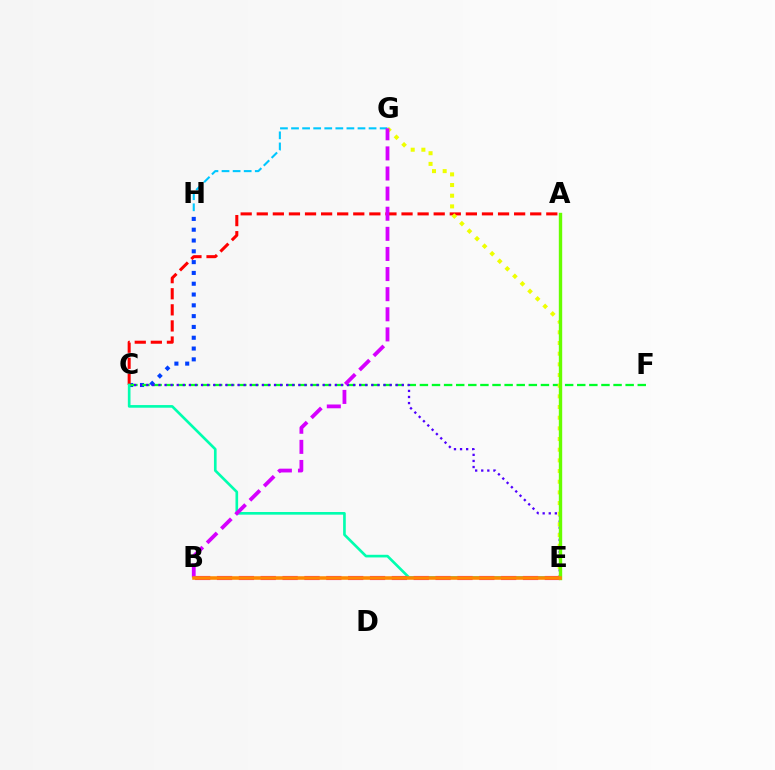{('C', 'H'): [{'color': '#003fff', 'line_style': 'dotted', 'thickness': 2.94}], ('C', 'F'): [{'color': '#00ff27', 'line_style': 'dashed', 'thickness': 1.64}], ('C', 'E'): [{'color': '#4f00ff', 'line_style': 'dotted', 'thickness': 1.65}, {'color': '#00ffaf', 'line_style': 'solid', 'thickness': 1.91}], ('G', 'H'): [{'color': '#00c7ff', 'line_style': 'dashed', 'thickness': 1.5}], ('A', 'C'): [{'color': '#ff0000', 'line_style': 'dashed', 'thickness': 2.19}], ('E', 'G'): [{'color': '#eeff00', 'line_style': 'dotted', 'thickness': 2.9}], ('B', 'E'): [{'color': '#ff00a0', 'line_style': 'dashed', 'thickness': 2.97}, {'color': '#ff8800', 'line_style': 'solid', 'thickness': 2.56}], ('B', 'G'): [{'color': '#d600ff', 'line_style': 'dashed', 'thickness': 2.73}], ('A', 'E'): [{'color': '#66ff00', 'line_style': 'solid', 'thickness': 2.43}]}